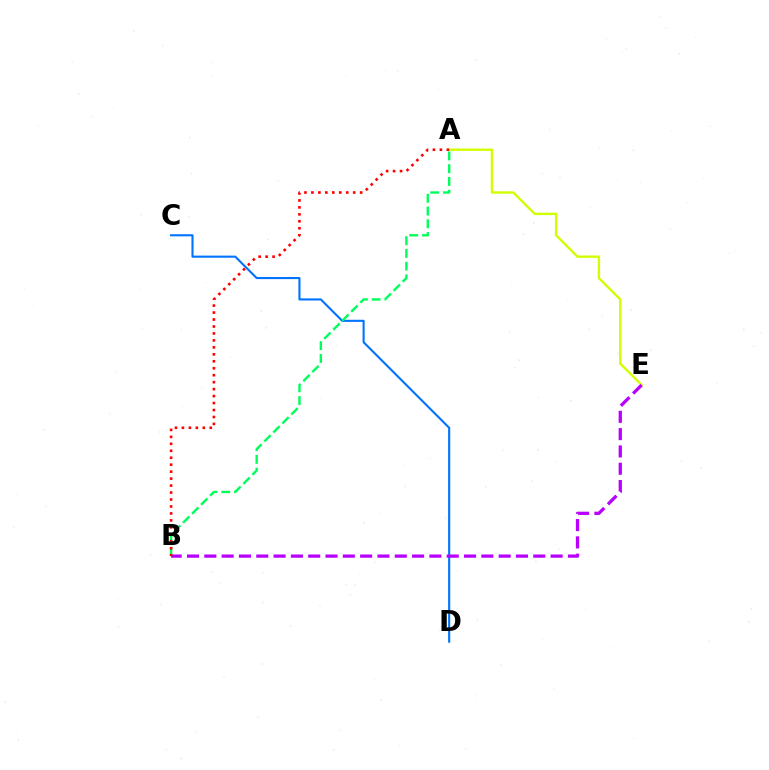{('A', 'E'): [{'color': '#d1ff00', 'line_style': 'solid', 'thickness': 1.73}], ('C', 'D'): [{'color': '#0074ff', 'line_style': 'solid', 'thickness': 1.52}], ('A', 'B'): [{'color': '#00ff5c', 'line_style': 'dashed', 'thickness': 1.73}, {'color': '#ff0000', 'line_style': 'dotted', 'thickness': 1.89}], ('B', 'E'): [{'color': '#b900ff', 'line_style': 'dashed', 'thickness': 2.35}]}